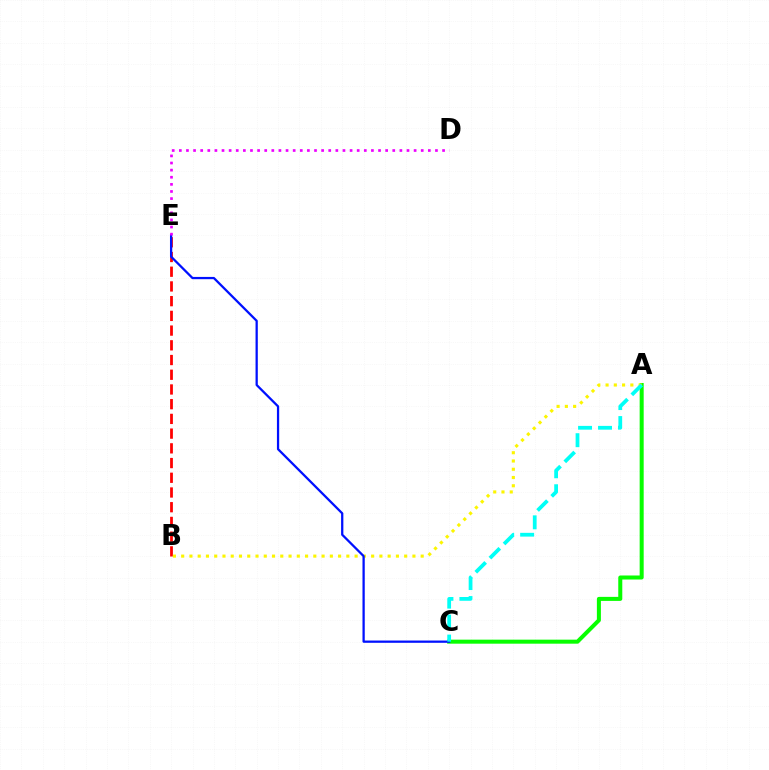{('A', 'C'): [{'color': '#08ff00', 'line_style': 'solid', 'thickness': 2.9}, {'color': '#00fff6', 'line_style': 'dashed', 'thickness': 2.71}], ('B', 'E'): [{'color': '#ff0000', 'line_style': 'dashed', 'thickness': 2.0}], ('A', 'B'): [{'color': '#fcf500', 'line_style': 'dotted', 'thickness': 2.24}], ('C', 'E'): [{'color': '#0010ff', 'line_style': 'solid', 'thickness': 1.63}], ('D', 'E'): [{'color': '#ee00ff', 'line_style': 'dotted', 'thickness': 1.93}]}